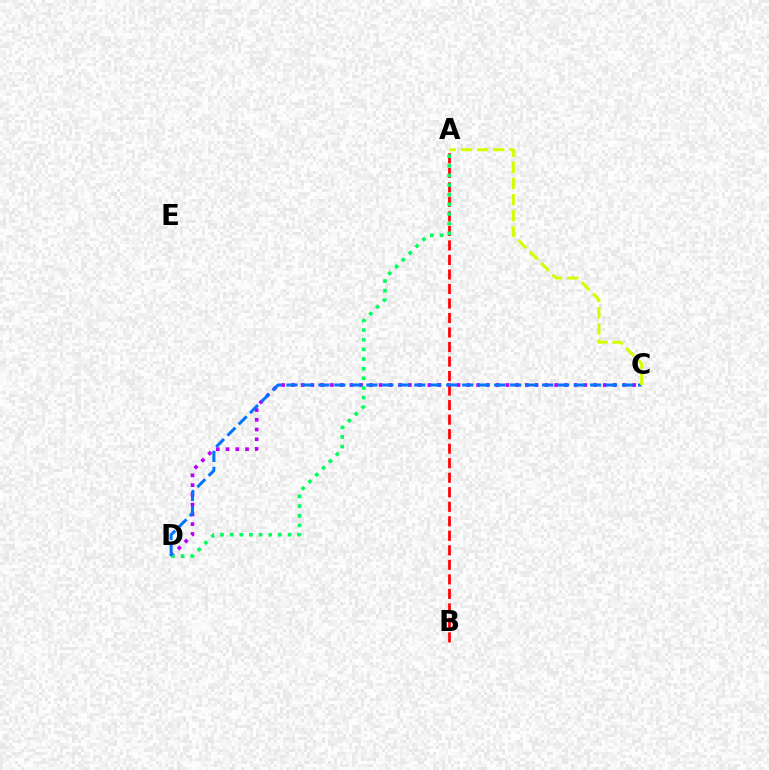{('C', 'D'): [{'color': '#b900ff', 'line_style': 'dotted', 'thickness': 2.65}, {'color': '#0074ff', 'line_style': 'dashed', 'thickness': 2.17}], ('A', 'B'): [{'color': '#ff0000', 'line_style': 'dashed', 'thickness': 1.97}], ('A', 'D'): [{'color': '#00ff5c', 'line_style': 'dotted', 'thickness': 2.62}], ('A', 'C'): [{'color': '#d1ff00', 'line_style': 'dashed', 'thickness': 2.19}]}